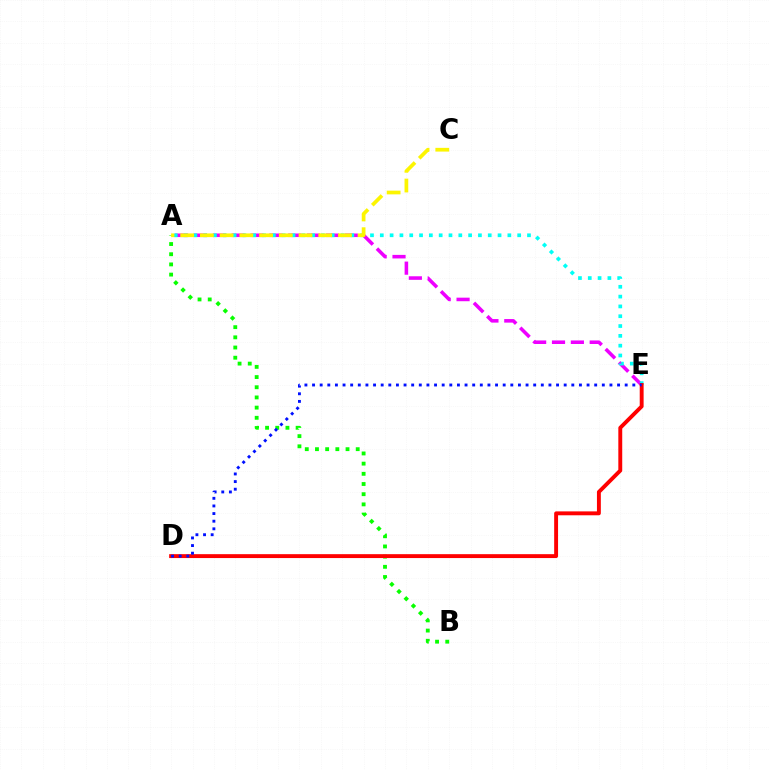{('A', 'E'): [{'color': '#ee00ff', 'line_style': 'dashed', 'thickness': 2.56}, {'color': '#00fff6', 'line_style': 'dotted', 'thickness': 2.67}], ('A', 'B'): [{'color': '#08ff00', 'line_style': 'dotted', 'thickness': 2.77}], ('A', 'C'): [{'color': '#fcf500', 'line_style': 'dashed', 'thickness': 2.68}], ('D', 'E'): [{'color': '#ff0000', 'line_style': 'solid', 'thickness': 2.81}, {'color': '#0010ff', 'line_style': 'dotted', 'thickness': 2.07}]}